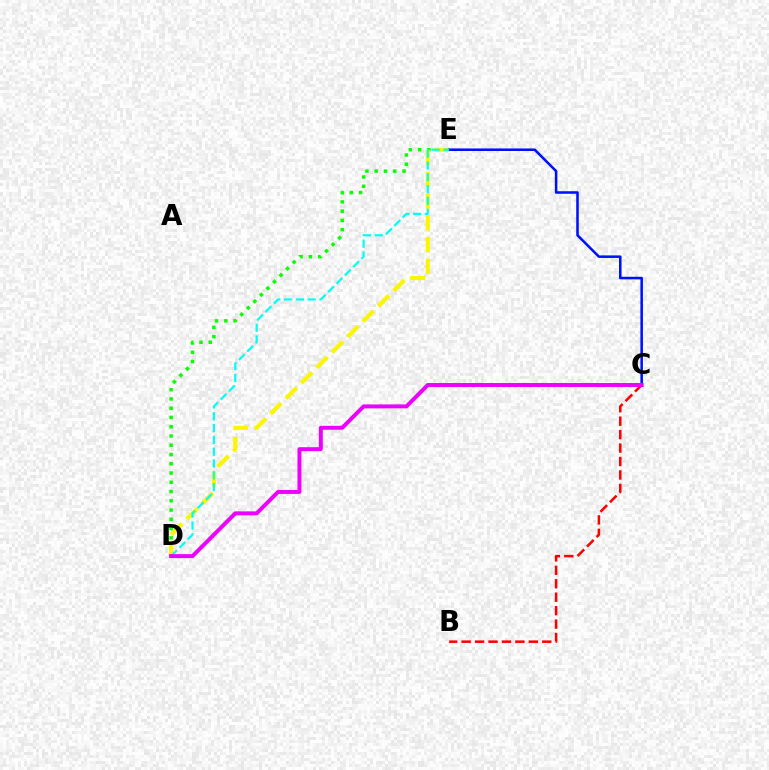{('D', 'E'): [{'color': '#08ff00', 'line_style': 'dotted', 'thickness': 2.52}, {'color': '#fcf500', 'line_style': 'dashed', 'thickness': 2.96}, {'color': '#00fff6', 'line_style': 'dashed', 'thickness': 1.6}], ('C', 'E'): [{'color': '#0010ff', 'line_style': 'solid', 'thickness': 1.84}], ('B', 'C'): [{'color': '#ff0000', 'line_style': 'dashed', 'thickness': 1.83}], ('C', 'D'): [{'color': '#ee00ff', 'line_style': 'solid', 'thickness': 2.84}]}